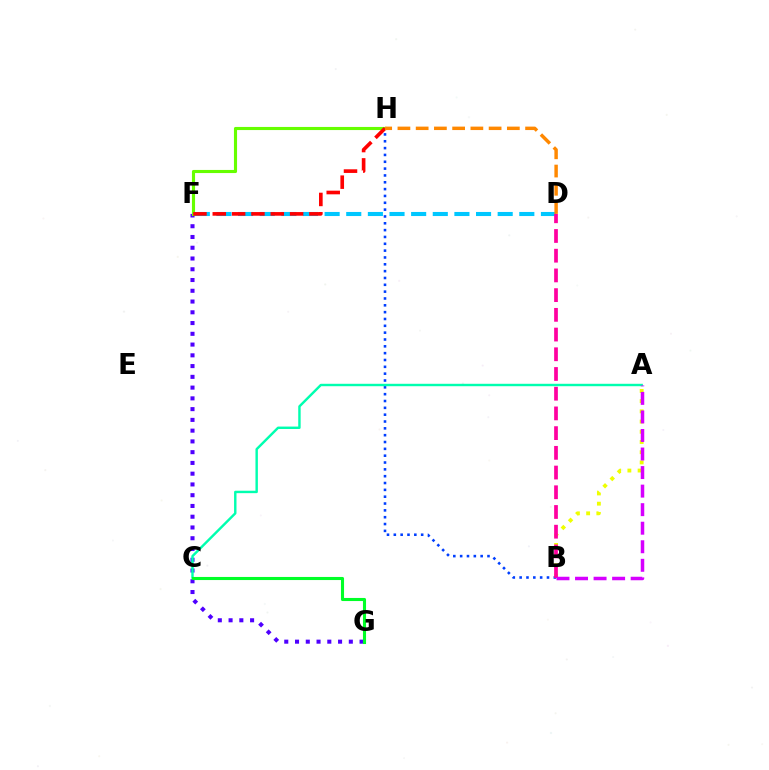{('F', 'G'): [{'color': '#4f00ff', 'line_style': 'dotted', 'thickness': 2.92}], ('A', 'B'): [{'color': '#eeff00', 'line_style': 'dotted', 'thickness': 2.78}, {'color': '#d600ff', 'line_style': 'dashed', 'thickness': 2.52}], ('B', 'H'): [{'color': '#003fff', 'line_style': 'dotted', 'thickness': 1.86}], ('D', 'F'): [{'color': '#00c7ff', 'line_style': 'dashed', 'thickness': 2.94}], ('F', 'H'): [{'color': '#66ff00', 'line_style': 'solid', 'thickness': 2.25}, {'color': '#ff0000', 'line_style': 'dashed', 'thickness': 2.63}], ('B', 'D'): [{'color': '#ff00a0', 'line_style': 'dashed', 'thickness': 2.68}], ('A', 'C'): [{'color': '#00ffaf', 'line_style': 'solid', 'thickness': 1.75}], ('D', 'H'): [{'color': '#ff8800', 'line_style': 'dashed', 'thickness': 2.48}], ('C', 'G'): [{'color': '#00ff27', 'line_style': 'solid', 'thickness': 2.23}]}